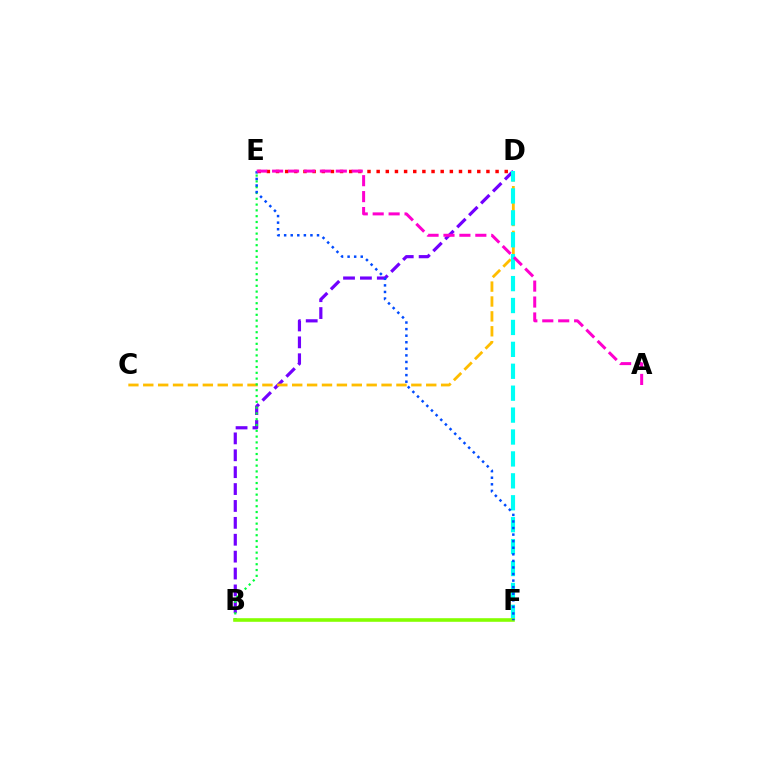{('B', 'D'): [{'color': '#7200ff', 'line_style': 'dashed', 'thickness': 2.29}], ('C', 'D'): [{'color': '#ffbd00', 'line_style': 'dashed', 'thickness': 2.02}], ('D', 'F'): [{'color': '#00fff6', 'line_style': 'dashed', 'thickness': 2.98}], ('D', 'E'): [{'color': '#ff0000', 'line_style': 'dotted', 'thickness': 2.49}], ('B', 'E'): [{'color': '#00ff39', 'line_style': 'dotted', 'thickness': 1.58}], ('B', 'F'): [{'color': '#84ff00', 'line_style': 'solid', 'thickness': 2.59}], ('E', 'F'): [{'color': '#004bff', 'line_style': 'dotted', 'thickness': 1.79}], ('A', 'E'): [{'color': '#ff00cf', 'line_style': 'dashed', 'thickness': 2.16}]}